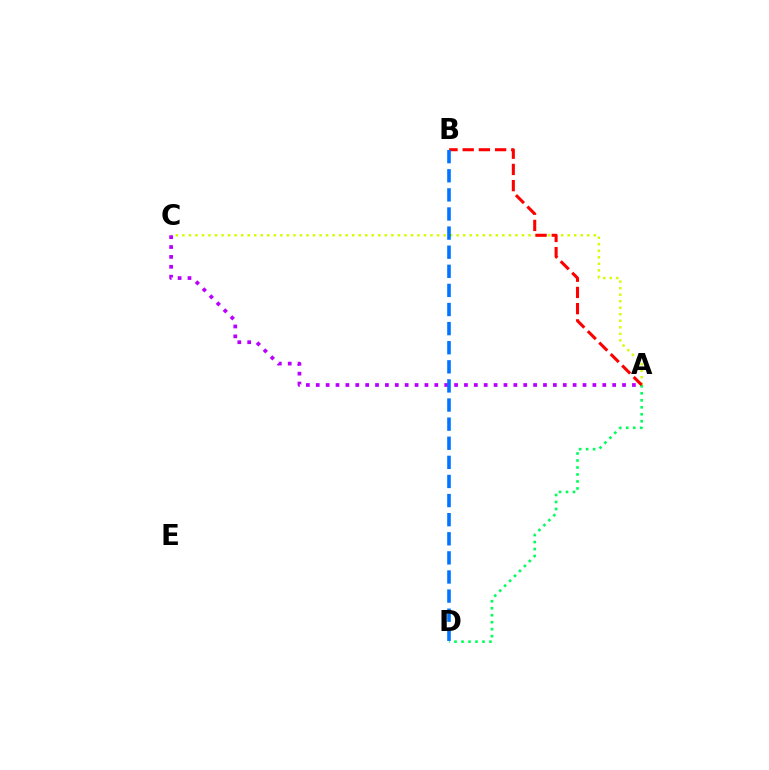{('A', 'C'): [{'color': '#d1ff00', 'line_style': 'dotted', 'thickness': 1.77}, {'color': '#b900ff', 'line_style': 'dotted', 'thickness': 2.68}], ('A', 'D'): [{'color': '#00ff5c', 'line_style': 'dotted', 'thickness': 1.9}], ('A', 'B'): [{'color': '#ff0000', 'line_style': 'dashed', 'thickness': 2.2}], ('B', 'D'): [{'color': '#0074ff', 'line_style': 'dashed', 'thickness': 2.6}]}